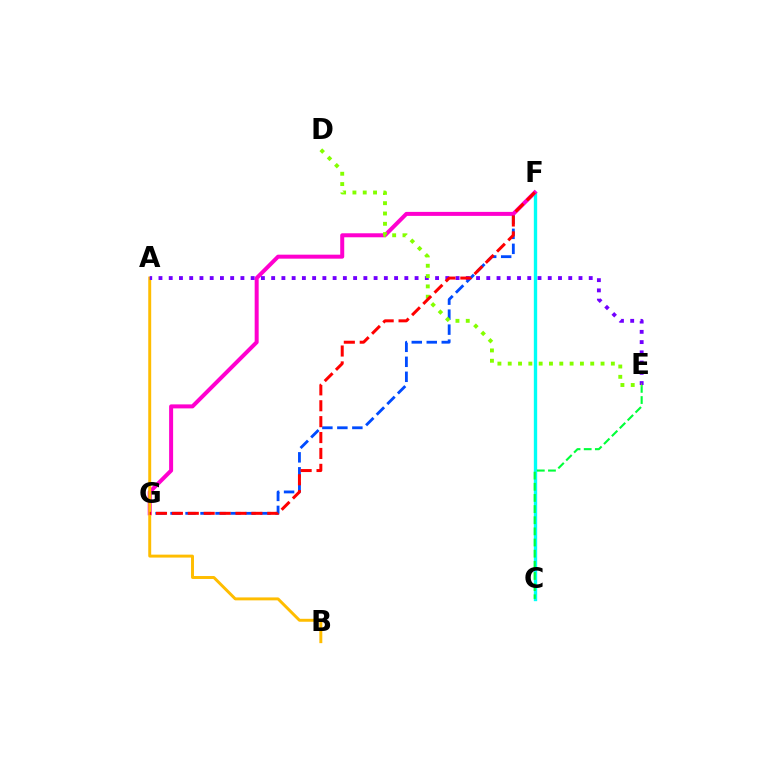{('C', 'F'): [{'color': '#00fff6', 'line_style': 'solid', 'thickness': 2.41}], ('C', 'E'): [{'color': '#00ff39', 'line_style': 'dashed', 'thickness': 1.51}], ('F', 'G'): [{'color': '#004bff', 'line_style': 'dashed', 'thickness': 2.04}, {'color': '#ff00cf', 'line_style': 'solid', 'thickness': 2.88}, {'color': '#ff0000', 'line_style': 'dashed', 'thickness': 2.16}], ('A', 'B'): [{'color': '#ffbd00', 'line_style': 'solid', 'thickness': 2.12}], ('A', 'E'): [{'color': '#7200ff', 'line_style': 'dotted', 'thickness': 2.78}], ('D', 'E'): [{'color': '#84ff00', 'line_style': 'dotted', 'thickness': 2.8}]}